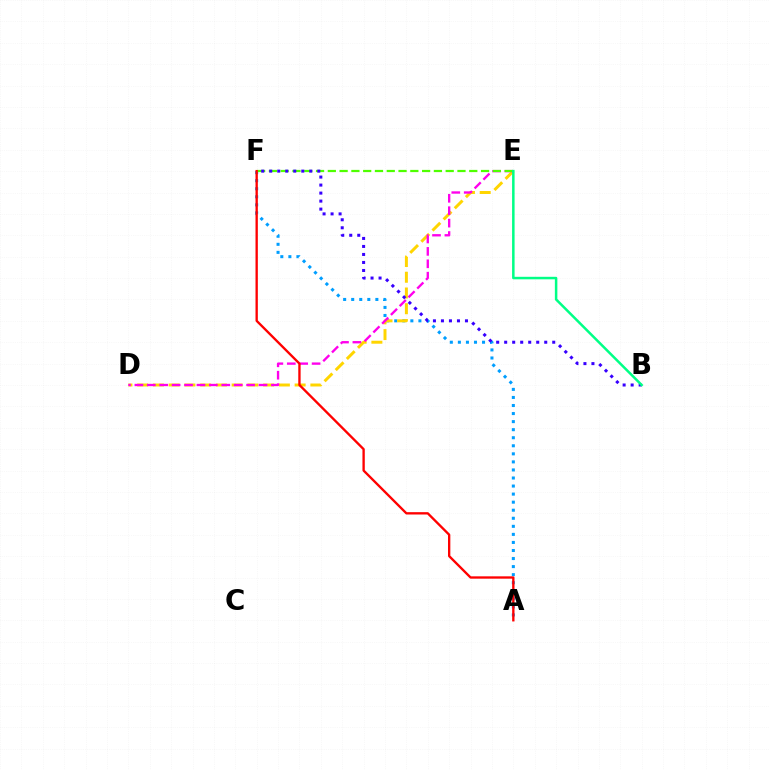{('A', 'F'): [{'color': '#009eff', 'line_style': 'dotted', 'thickness': 2.19}, {'color': '#ff0000', 'line_style': 'solid', 'thickness': 1.68}], ('D', 'E'): [{'color': '#ffd500', 'line_style': 'dashed', 'thickness': 2.14}, {'color': '#ff00ed', 'line_style': 'dashed', 'thickness': 1.69}], ('E', 'F'): [{'color': '#4fff00', 'line_style': 'dashed', 'thickness': 1.6}], ('B', 'F'): [{'color': '#3700ff', 'line_style': 'dotted', 'thickness': 2.18}], ('B', 'E'): [{'color': '#00ff86', 'line_style': 'solid', 'thickness': 1.8}]}